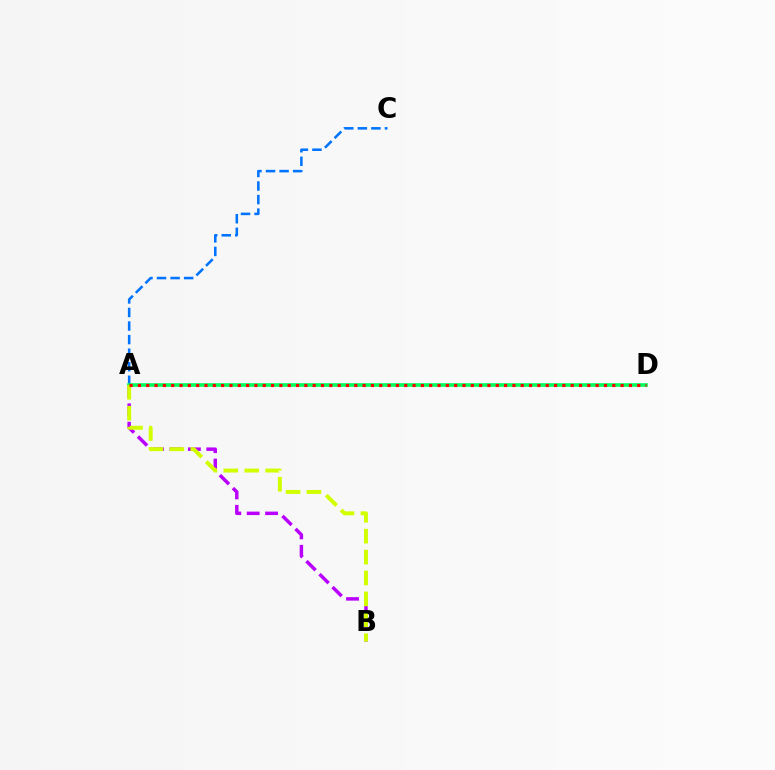{('A', 'C'): [{'color': '#0074ff', 'line_style': 'dashed', 'thickness': 1.84}], ('A', 'B'): [{'color': '#b900ff', 'line_style': 'dashed', 'thickness': 2.5}, {'color': '#d1ff00', 'line_style': 'dashed', 'thickness': 2.84}], ('A', 'D'): [{'color': '#00ff5c', 'line_style': 'solid', 'thickness': 2.62}, {'color': '#ff0000', 'line_style': 'dotted', 'thickness': 2.26}]}